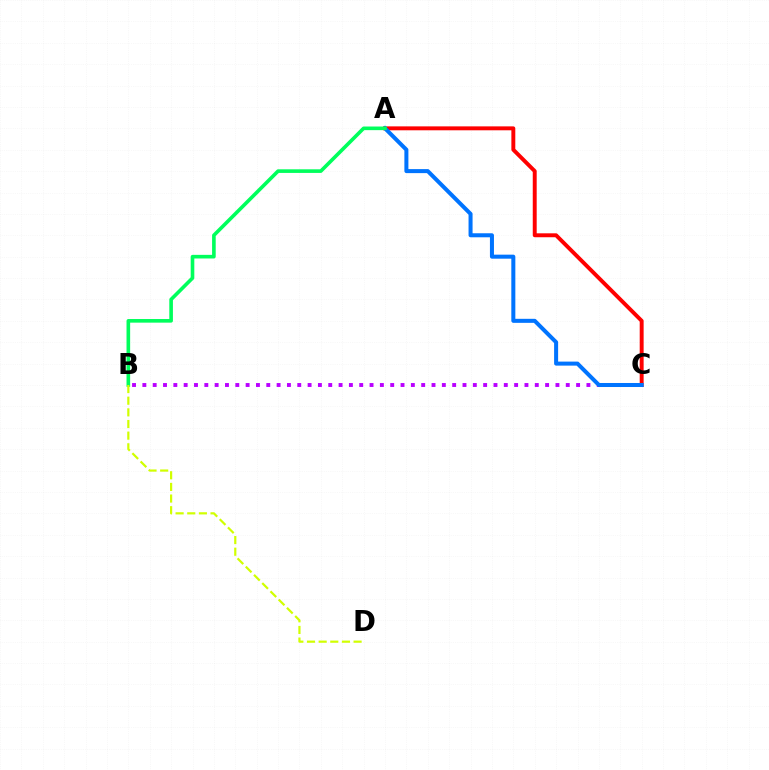{('B', 'C'): [{'color': '#b900ff', 'line_style': 'dotted', 'thickness': 2.81}], ('A', 'C'): [{'color': '#ff0000', 'line_style': 'solid', 'thickness': 2.83}, {'color': '#0074ff', 'line_style': 'solid', 'thickness': 2.9}], ('A', 'B'): [{'color': '#00ff5c', 'line_style': 'solid', 'thickness': 2.61}], ('B', 'D'): [{'color': '#d1ff00', 'line_style': 'dashed', 'thickness': 1.58}]}